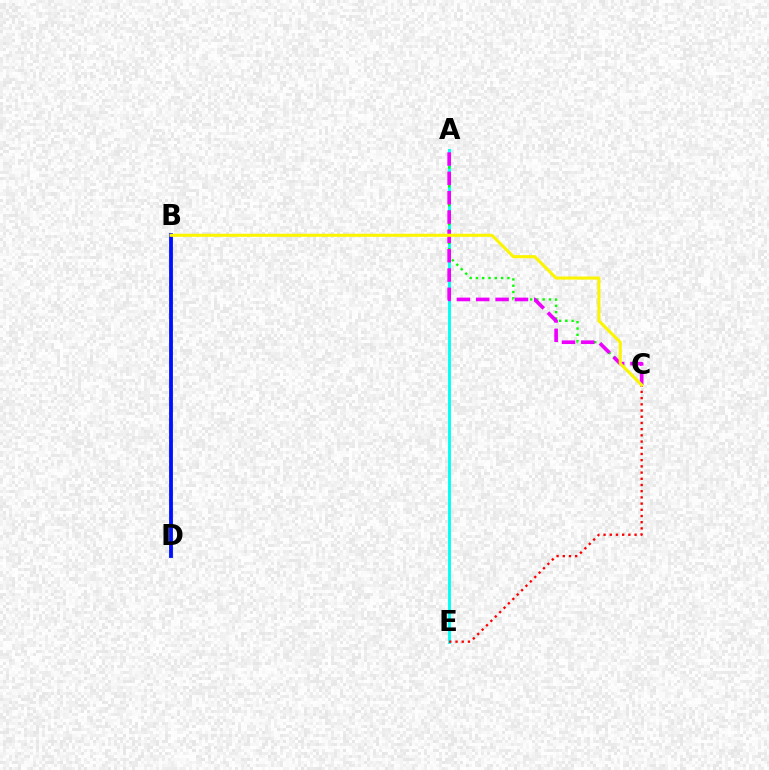{('B', 'D'): [{'color': '#0010ff', 'line_style': 'solid', 'thickness': 2.75}], ('A', 'E'): [{'color': '#00fff6', 'line_style': 'solid', 'thickness': 2.06}], ('A', 'C'): [{'color': '#08ff00', 'line_style': 'dotted', 'thickness': 1.71}, {'color': '#ee00ff', 'line_style': 'dashed', 'thickness': 2.63}], ('C', 'E'): [{'color': '#ff0000', 'line_style': 'dotted', 'thickness': 1.69}], ('B', 'C'): [{'color': '#fcf500', 'line_style': 'solid', 'thickness': 2.21}]}